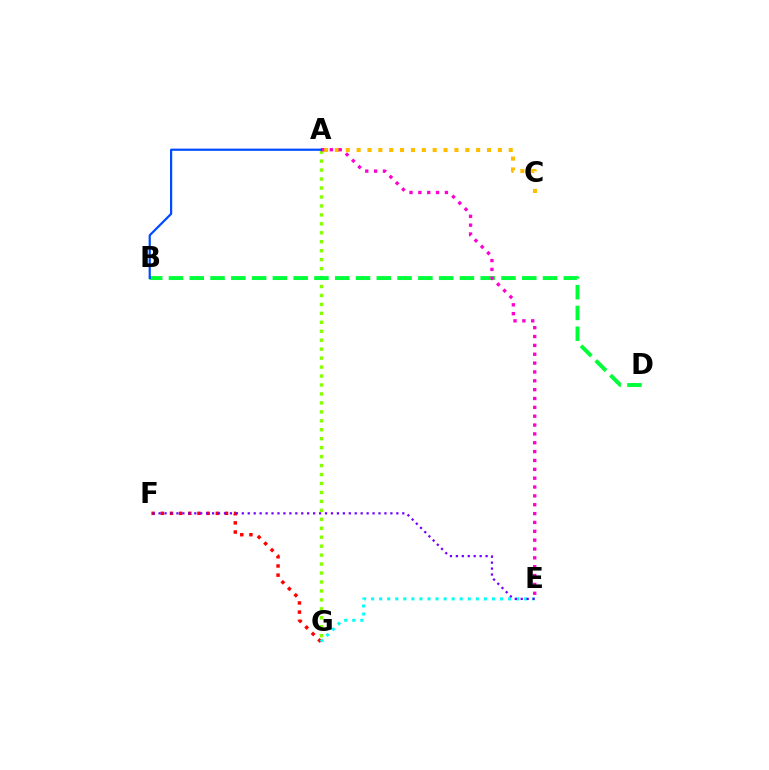{('F', 'G'): [{'color': '#ff0000', 'line_style': 'dotted', 'thickness': 2.49}], ('E', 'G'): [{'color': '#00fff6', 'line_style': 'dotted', 'thickness': 2.19}], ('A', 'C'): [{'color': '#ffbd00', 'line_style': 'dotted', 'thickness': 2.95}], ('A', 'G'): [{'color': '#84ff00', 'line_style': 'dotted', 'thickness': 2.43}], ('E', 'F'): [{'color': '#7200ff', 'line_style': 'dotted', 'thickness': 1.61}], ('B', 'D'): [{'color': '#00ff39', 'line_style': 'dashed', 'thickness': 2.82}], ('A', 'E'): [{'color': '#ff00cf', 'line_style': 'dotted', 'thickness': 2.41}], ('A', 'B'): [{'color': '#004bff', 'line_style': 'solid', 'thickness': 1.59}]}